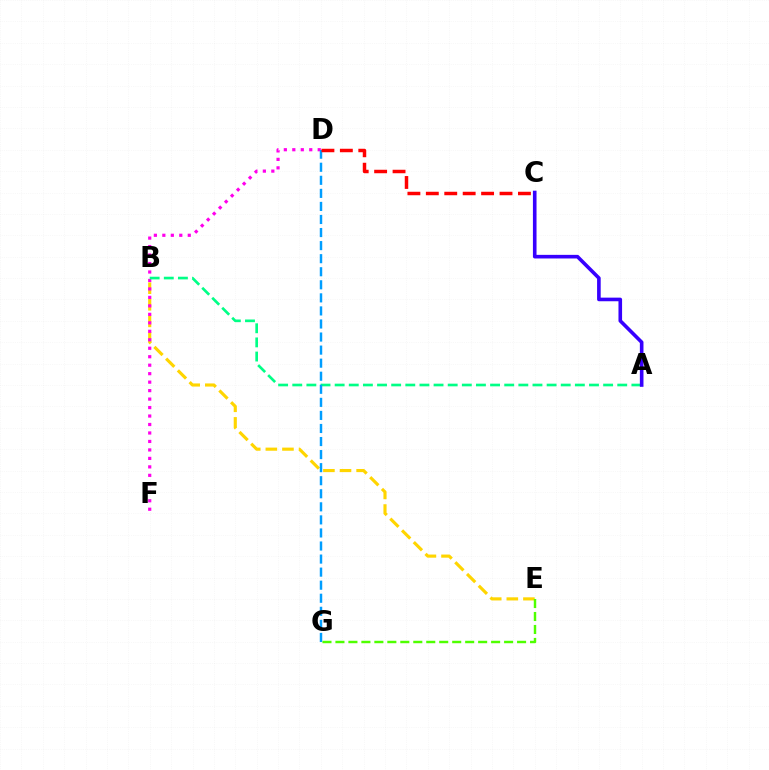{('B', 'E'): [{'color': '#ffd500', 'line_style': 'dashed', 'thickness': 2.26}], ('D', 'F'): [{'color': '#ff00ed', 'line_style': 'dotted', 'thickness': 2.3}], ('A', 'B'): [{'color': '#00ff86', 'line_style': 'dashed', 'thickness': 1.92}], ('A', 'C'): [{'color': '#3700ff', 'line_style': 'solid', 'thickness': 2.6}], ('D', 'G'): [{'color': '#009eff', 'line_style': 'dashed', 'thickness': 1.77}], ('C', 'D'): [{'color': '#ff0000', 'line_style': 'dashed', 'thickness': 2.5}], ('E', 'G'): [{'color': '#4fff00', 'line_style': 'dashed', 'thickness': 1.76}]}